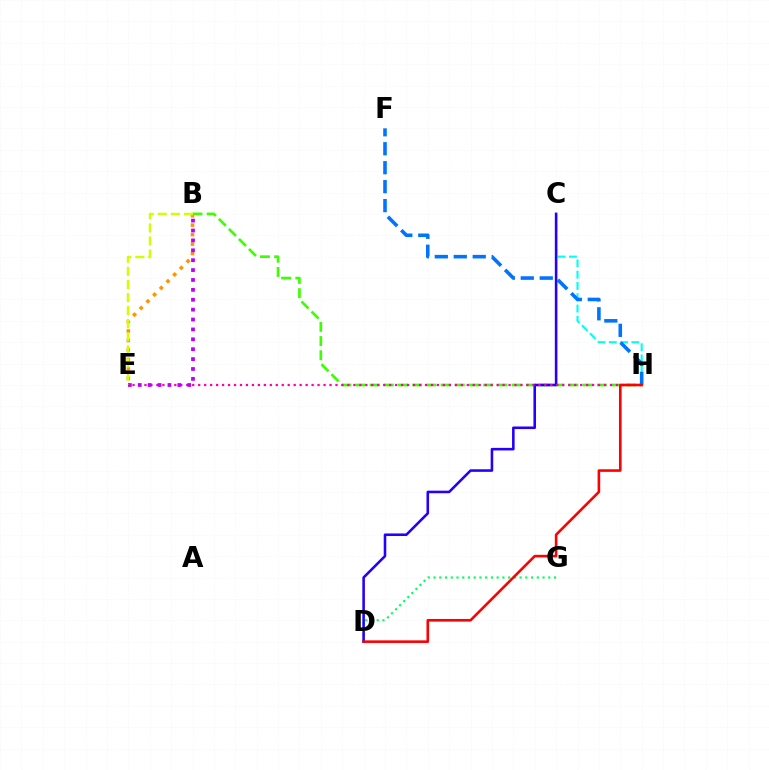{('B', 'H'): [{'color': '#3dff00', 'line_style': 'dashed', 'thickness': 1.93}], ('D', 'G'): [{'color': '#00ff5c', 'line_style': 'dotted', 'thickness': 1.56}], ('C', 'H'): [{'color': '#00fff6', 'line_style': 'dashed', 'thickness': 1.53}], ('C', 'D'): [{'color': '#2500ff', 'line_style': 'solid', 'thickness': 1.85}], ('F', 'H'): [{'color': '#0074ff', 'line_style': 'dashed', 'thickness': 2.58}], ('E', 'H'): [{'color': '#ff00ac', 'line_style': 'dotted', 'thickness': 1.62}], ('D', 'H'): [{'color': '#ff0000', 'line_style': 'solid', 'thickness': 1.87}], ('B', 'E'): [{'color': '#ff9400', 'line_style': 'dotted', 'thickness': 2.57}, {'color': '#b900ff', 'line_style': 'dotted', 'thickness': 2.69}, {'color': '#d1ff00', 'line_style': 'dashed', 'thickness': 1.78}]}